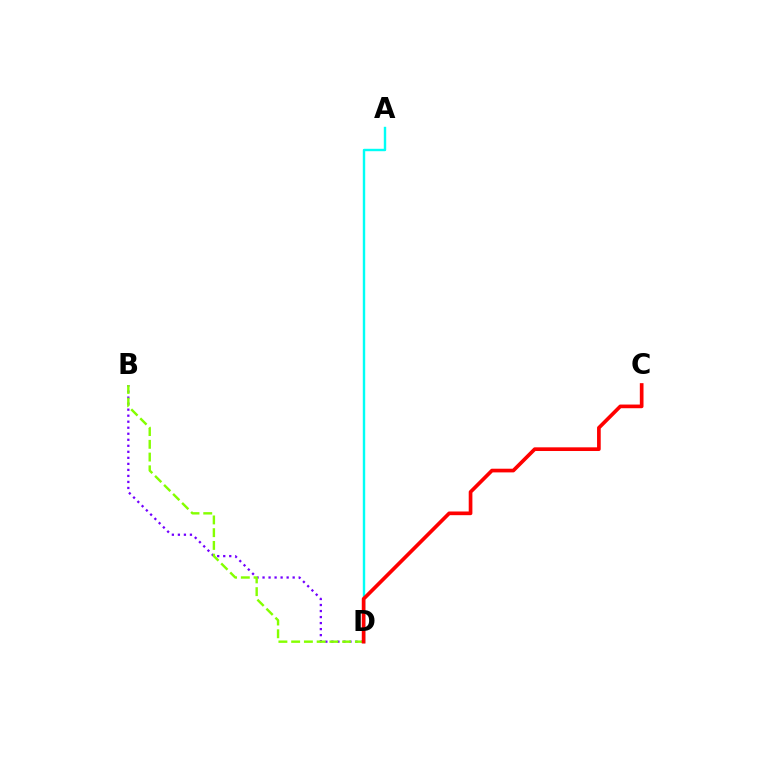{('A', 'D'): [{'color': '#00fff6', 'line_style': 'solid', 'thickness': 1.74}], ('B', 'D'): [{'color': '#7200ff', 'line_style': 'dotted', 'thickness': 1.64}, {'color': '#84ff00', 'line_style': 'dashed', 'thickness': 1.73}], ('C', 'D'): [{'color': '#ff0000', 'line_style': 'solid', 'thickness': 2.65}]}